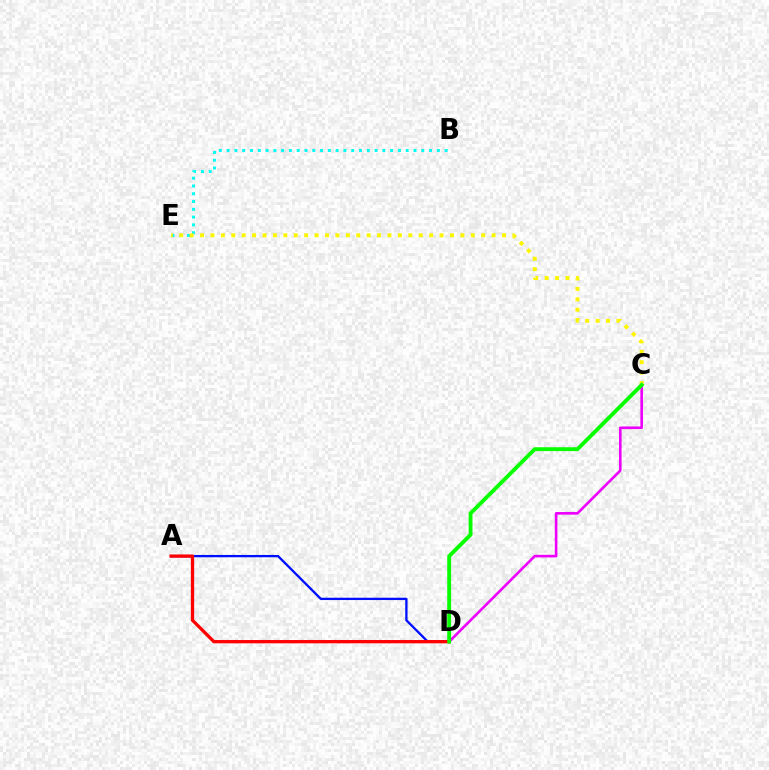{('A', 'D'): [{'color': '#0010ff', 'line_style': 'solid', 'thickness': 1.67}, {'color': '#ff0000', 'line_style': 'solid', 'thickness': 2.37}], ('B', 'E'): [{'color': '#00fff6', 'line_style': 'dotted', 'thickness': 2.12}], ('C', 'E'): [{'color': '#fcf500', 'line_style': 'dotted', 'thickness': 2.83}], ('C', 'D'): [{'color': '#ee00ff', 'line_style': 'solid', 'thickness': 1.88}, {'color': '#08ff00', 'line_style': 'solid', 'thickness': 2.78}]}